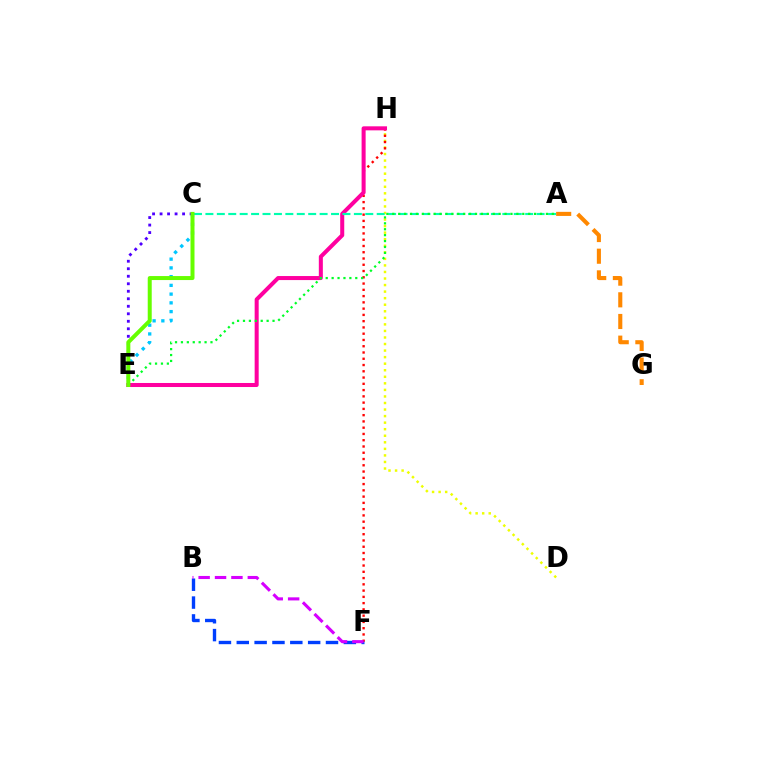{('B', 'F'): [{'color': '#003fff', 'line_style': 'dashed', 'thickness': 2.42}, {'color': '#d600ff', 'line_style': 'dashed', 'thickness': 2.23}], ('C', 'E'): [{'color': '#00c7ff', 'line_style': 'dotted', 'thickness': 2.38}, {'color': '#4f00ff', 'line_style': 'dotted', 'thickness': 2.04}, {'color': '#66ff00', 'line_style': 'solid', 'thickness': 2.88}], ('D', 'H'): [{'color': '#eeff00', 'line_style': 'dotted', 'thickness': 1.78}], ('F', 'H'): [{'color': '#ff0000', 'line_style': 'dotted', 'thickness': 1.7}], ('E', 'H'): [{'color': '#ff00a0', 'line_style': 'solid', 'thickness': 2.9}], ('A', 'G'): [{'color': '#ff8800', 'line_style': 'dashed', 'thickness': 2.94}], ('A', 'C'): [{'color': '#00ffaf', 'line_style': 'dashed', 'thickness': 1.55}], ('A', 'E'): [{'color': '#00ff27', 'line_style': 'dotted', 'thickness': 1.61}]}